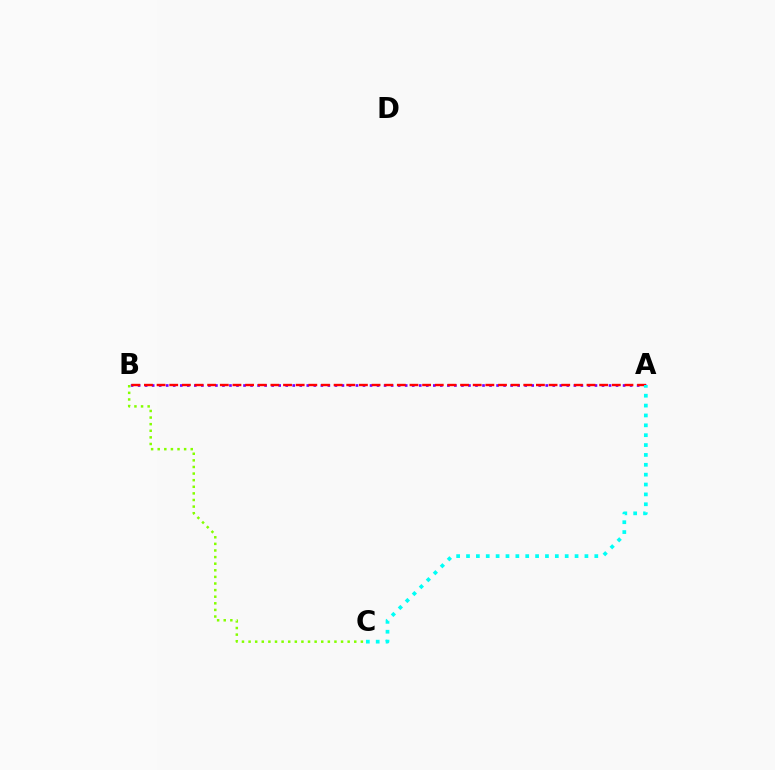{('A', 'B'): [{'color': '#7200ff', 'line_style': 'dotted', 'thickness': 1.91}, {'color': '#ff0000', 'line_style': 'dashed', 'thickness': 1.72}], ('B', 'C'): [{'color': '#84ff00', 'line_style': 'dotted', 'thickness': 1.79}], ('A', 'C'): [{'color': '#00fff6', 'line_style': 'dotted', 'thickness': 2.68}]}